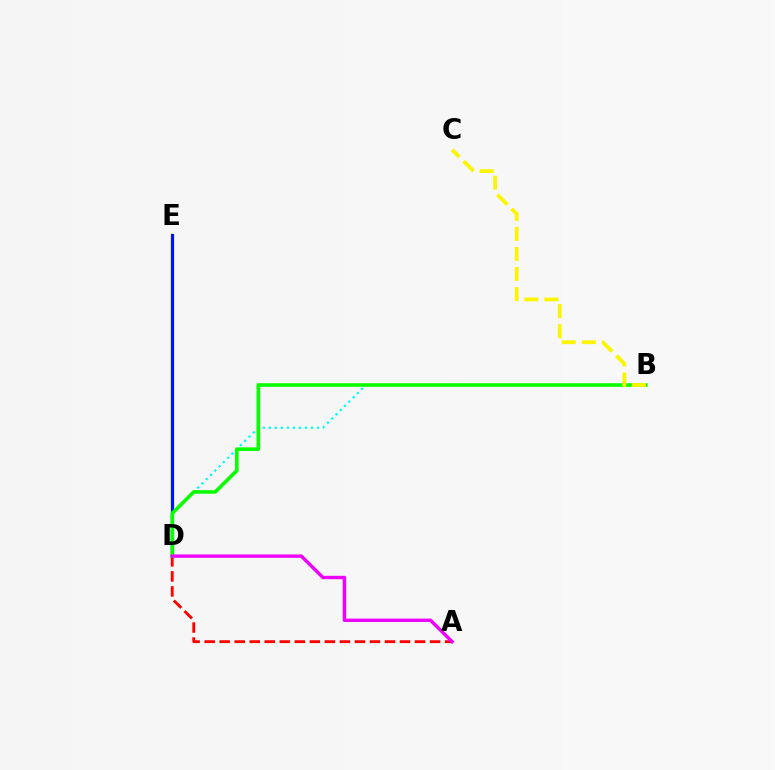{('D', 'E'): [{'color': '#0010ff', 'line_style': 'solid', 'thickness': 2.31}], ('A', 'D'): [{'color': '#ff0000', 'line_style': 'dashed', 'thickness': 2.04}, {'color': '#ee00ff', 'line_style': 'solid', 'thickness': 2.44}], ('B', 'D'): [{'color': '#00fff6', 'line_style': 'dotted', 'thickness': 1.64}, {'color': '#08ff00', 'line_style': 'solid', 'thickness': 2.6}], ('B', 'C'): [{'color': '#fcf500', 'line_style': 'dashed', 'thickness': 2.72}]}